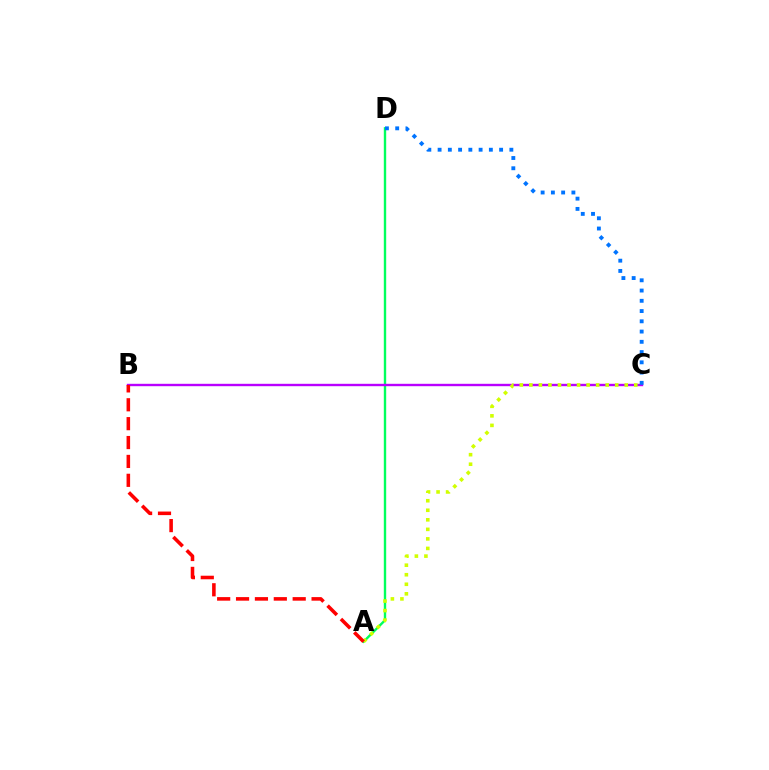{('A', 'D'): [{'color': '#00ff5c', 'line_style': 'solid', 'thickness': 1.71}], ('B', 'C'): [{'color': '#b900ff', 'line_style': 'solid', 'thickness': 1.72}], ('A', 'C'): [{'color': '#d1ff00', 'line_style': 'dotted', 'thickness': 2.59}], ('C', 'D'): [{'color': '#0074ff', 'line_style': 'dotted', 'thickness': 2.79}], ('A', 'B'): [{'color': '#ff0000', 'line_style': 'dashed', 'thickness': 2.57}]}